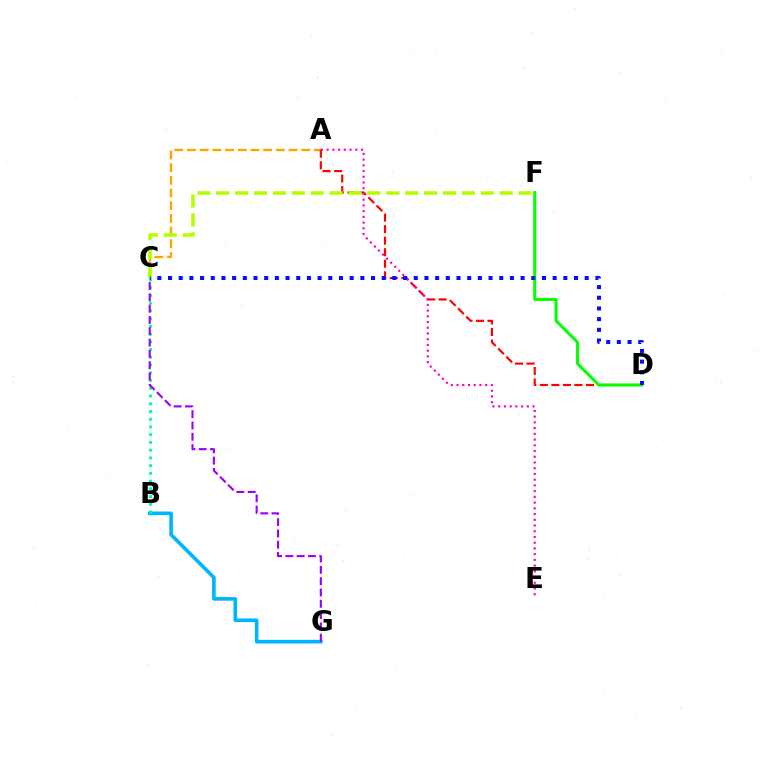{('A', 'C'): [{'color': '#ffa500', 'line_style': 'dashed', 'thickness': 1.72}], ('B', 'G'): [{'color': '#00b5ff', 'line_style': 'solid', 'thickness': 2.61}], ('A', 'D'): [{'color': '#ff0000', 'line_style': 'dashed', 'thickness': 1.57}], ('A', 'E'): [{'color': '#ff00bd', 'line_style': 'dotted', 'thickness': 1.56}], ('B', 'C'): [{'color': '#00ff9d', 'line_style': 'dotted', 'thickness': 2.1}], ('D', 'F'): [{'color': '#08ff00', 'line_style': 'solid', 'thickness': 2.17}], ('C', 'G'): [{'color': '#9b00ff', 'line_style': 'dashed', 'thickness': 1.54}], ('C', 'F'): [{'color': '#b3ff00', 'line_style': 'dashed', 'thickness': 2.57}], ('C', 'D'): [{'color': '#0010ff', 'line_style': 'dotted', 'thickness': 2.9}]}